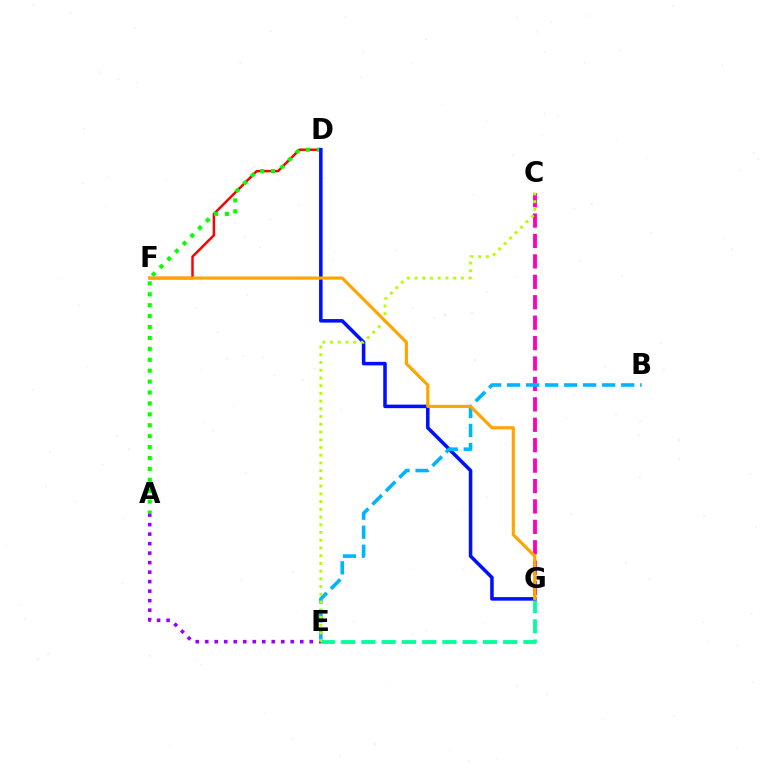{('A', 'E'): [{'color': '#9b00ff', 'line_style': 'dotted', 'thickness': 2.58}], ('D', 'F'): [{'color': '#ff0000', 'line_style': 'solid', 'thickness': 1.78}], ('C', 'G'): [{'color': '#ff00bd', 'line_style': 'dashed', 'thickness': 2.77}], ('A', 'D'): [{'color': '#08ff00', 'line_style': 'dotted', 'thickness': 2.96}], ('E', 'G'): [{'color': '#00ff9d', 'line_style': 'dashed', 'thickness': 2.75}], ('D', 'G'): [{'color': '#0010ff', 'line_style': 'solid', 'thickness': 2.55}], ('B', 'E'): [{'color': '#00b5ff', 'line_style': 'dashed', 'thickness': 2.58}], ('C', 'E'): [{'color': '#b3ff00', 'line_style': 'dotted', 'thickness': 2.1}], ('F', 'G'): [{'color': '#ffa500', 'line_style': 'solid', 'thickness': 2.27}]}